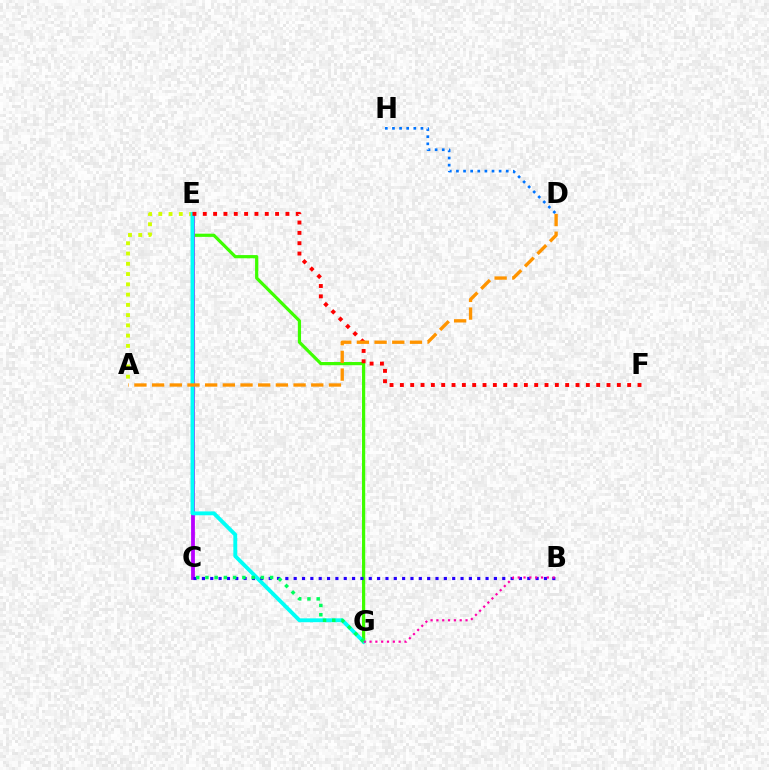{('A', 'E'): [{'color': '#d1ff00', 'line_style': 'dotted', 'thickness': 2.79}], ('E', 'G'): [{'color': '#3dff00', 'line_style': 'solid', 'thickness': 2.3}, {'color': '#00fff6', 'line_style': 'solid', 'thickness': 2.78}], ('C', 'E'): [{'color': '#b900ff', 'line_style': 'solid', 'thickness': 2.73}], ('B', 'C'): [{'color': '#2500ff', 'line_style': 'dotted', 'thickness': 2.27}], ('E', 'F'): [{'color': '#ff0000', 'line_style': 'dotted', 'thickness': 2.81}], ('B', 'G'): [{'color': '#ff00ac', 'line_style': 'dotted', 'thickness': 1.58}], ('A', 'D'): [{'color': '#ff9400', 'line_style': 'dashed', 'thickness': 2.4}], ('C', 'G'): [{'color': '#00ff5c', 'line_style': 'dotted', 'thickness': 2.51}], ('D', 'H'): [{'color': '#0074ff', 'line_style': 'dotted', 'thickness': 1.93}]}